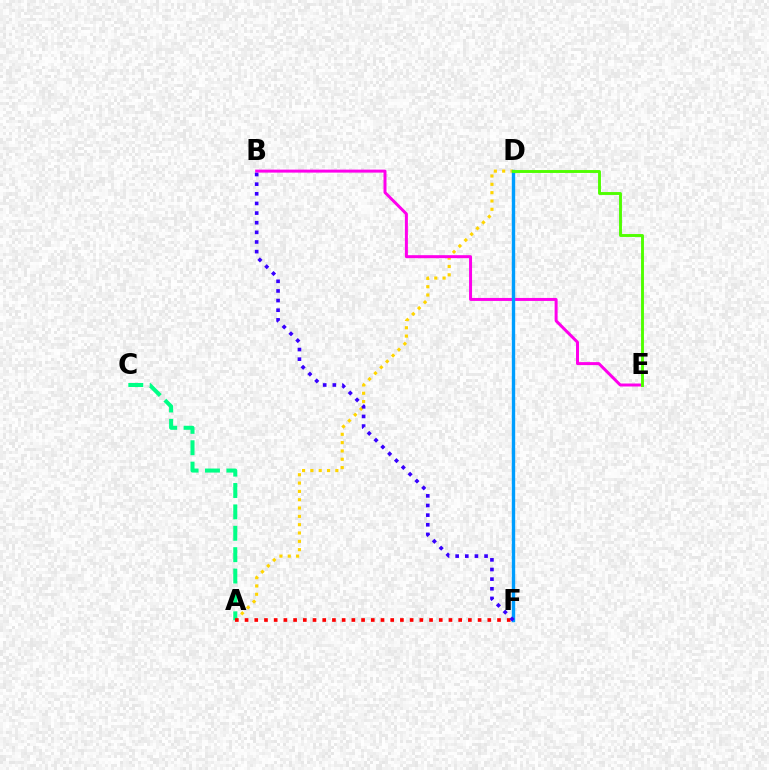{('A', 'D'): [{'color': '#ffd500', 'line_style': 'dotted', 'thickness': 2.26}], ('A', 'C'): [{'color': '#00ff86', 'line_style': 'dashed', 'thickness': 2.9}], ('B', 'E'): [{'color': '#ff00ed', 'line_style': 'solid', 'thickness': 2.15}], ('D', 'F'): [{'color': '#009eff', 'line_style': 'solid', 'thickness': 2.43}], ('A', 'F'): [{'color': '#ff0000', 'line_style': 'dotted', 'thickness': 2.64}], ('D', 'E'): [{'color': '#4fff00', 'line_style': 'solid', 'thickness': 2.09}], ('B', 'F'): [{'color': '#3700ff', 'line_style': 'dotted', 'thickness': 2.62}]}